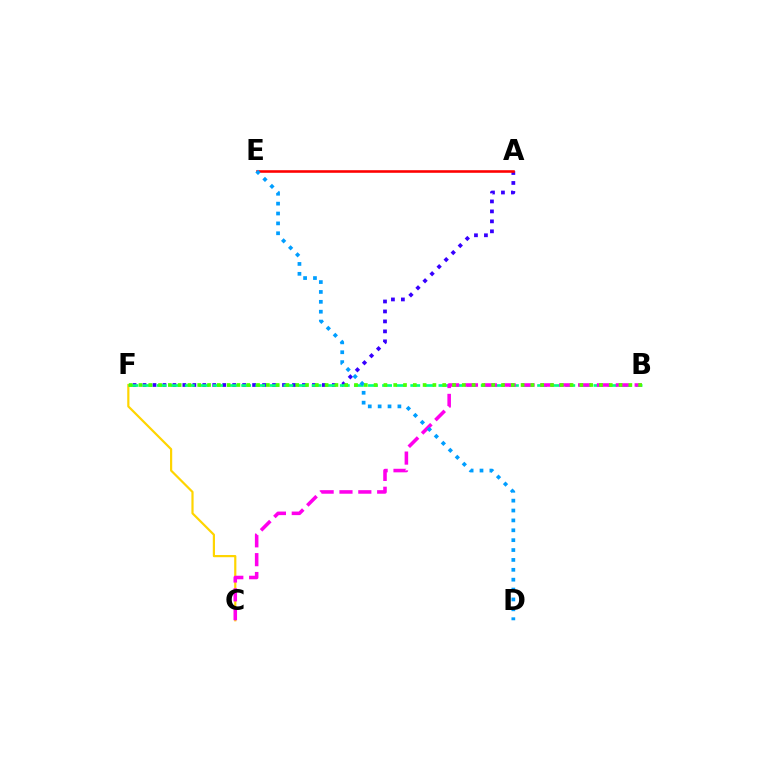{('C', 'F'): [{'color': '#ffd500', 'line_style': 'solid', 'thickness': 1.58}], ('A', 'F'): [{'color': '#3700ff', 'line_style': 'dotted', 'thickness': 2.71}], ('A', 'E'): [{'color': '#ff0000', 'line_style': 'solid', 'thickness': 1.86}], ('B', 'F'): [{'color': '#00ff86', 'line_style': 'dashed', 'thickness': 1.91}, {'color': '#4fff00', 'line_style': 'dotted', 'thickness': 2.66}], ('B', 'C'): [{'color': '#ff00ed', 'line_style': 'dashed', 'thickness': 2.56}], ('D', 'E'): [{'color': '#009eff', 'line_style': 'dotted', 'thickness': 2.68}]}